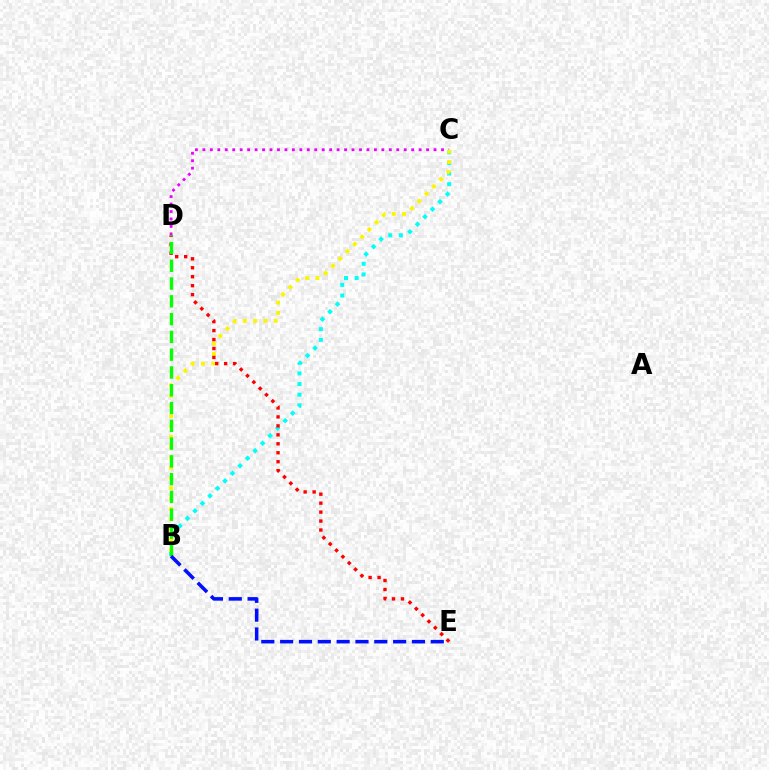{('C', 'D'): [{'color': '#ee00ff', 'line_style': 'dotted', 'thickness': 2.03}], ('B', 'C'): [{'color': '#00fff6', 'line_style': 'dotted', 'thickness': 2.89}, {'color': '#fcf500', 'line_style': 'dotted', 'thickness': 2.8}], ('D', 'E'): [{'color': '#ff0000', 'line_style': 'dotted', 'thickness': 2.43}], ('B', 'D'): [{'color': '#08ff00', 'line_style': 'dashed', 'thickness': 2.42}], ('B', 'E'): [{'color': '#0010ff', 'line_style': 'dashed', 'thickness': 2.56}]}